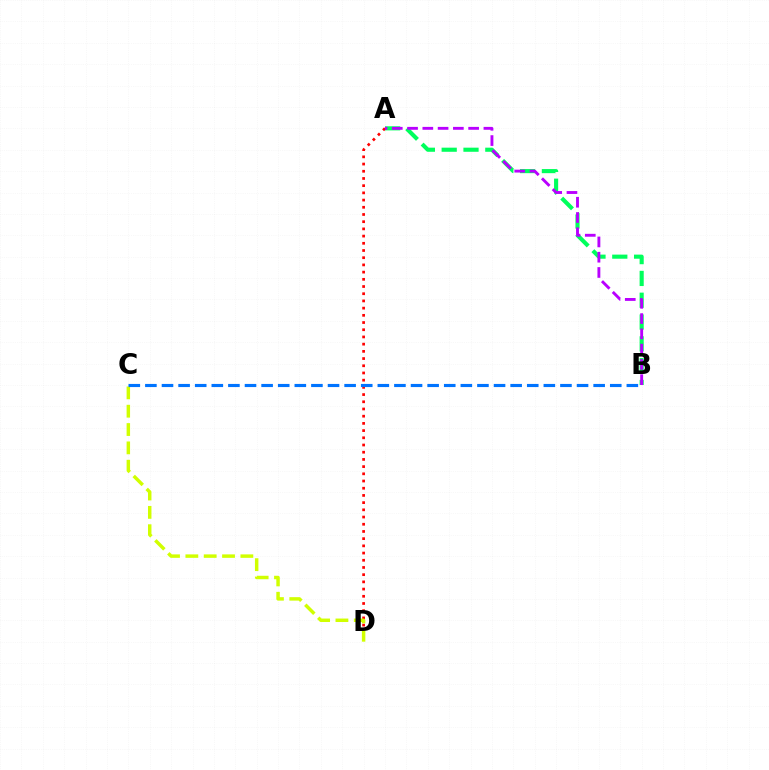{('A', 'B'): [{'color': '#00ff5c', 'line_style': 'dashed', 'thickness': 2.96}, {'color': '#b900ff', 'line_style': 'dashed', 'thickness': 2.07}], ('A', 'D'): [{'color': '#ff0000', 'line_style': 'dotted', 'thickness': 1.96}], ('C', 'D'): [{'color': '#d1ff00', 'line_style': 'dashed', 'thickness': 2.49}], ('B', 'C'): [{'color': '#0074ff', 'line_style': 'dashed', 'thickness': 2.26}]}